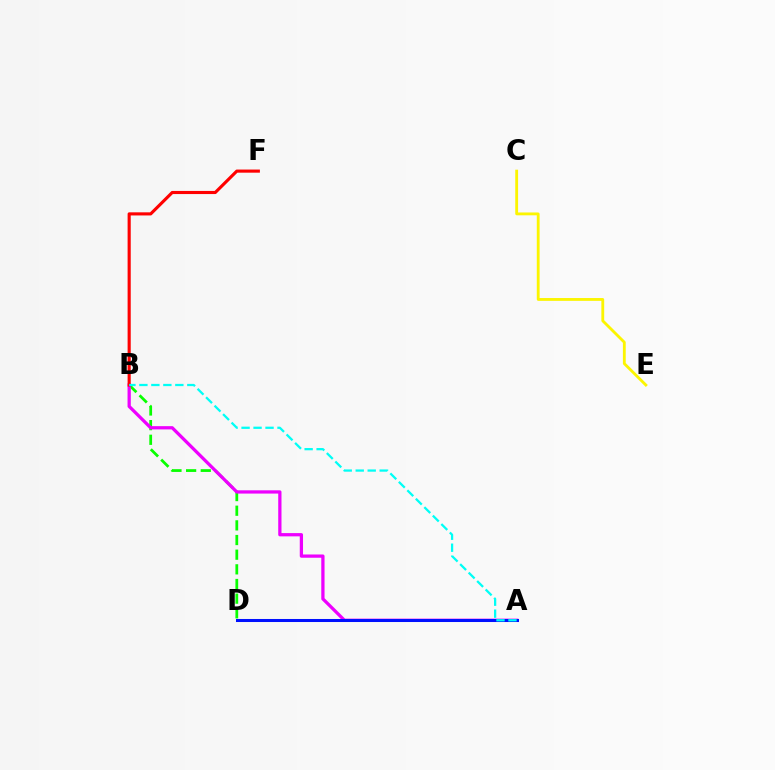{('B', 'D'): [{'color': '#08ff00', 'line_style': 'dashed', 'thickness': 1.99}], ('C', 'E'): [{'color': '#fcf500', 'line_style': 'solid', 'thickness': 2.04}], ('A', 'B'): [{'color': '#ee00ff', 'line_style': 'solid', 'thickness': 2.35}, {'color': '#00fff6', 'line_style': 'dashed', 'thickness': 1.63}], ('A', 'D'): [{'color': '#0010ff', 'line_style': 'solid', 'thickness': 2.19}], ('B', 'F'): [{'color': '#ff0000', 'line_style': 'solid', 'thickness': 2.25}]}